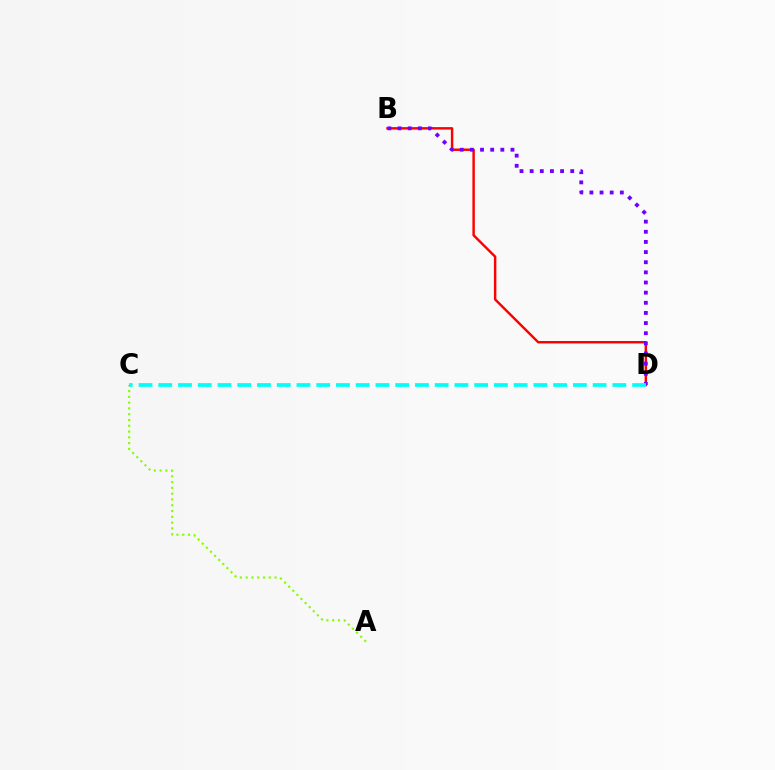{('B', 'D'): [{'color': '#ff0000', 'line_style': 'solid', 'thickness': 1.76}, {'color': '#7200ff', 'line_style': 'dotted', 'thickness': 2.76}], ('A', 'C'): [{'color': '#84ff00', 'line_style': 'dotted', 'thickness': 1.57}], ('C', 'D'): [{'color': '#00fff6', 'line_style': 'dashed', 'thickness': 2.68}]}